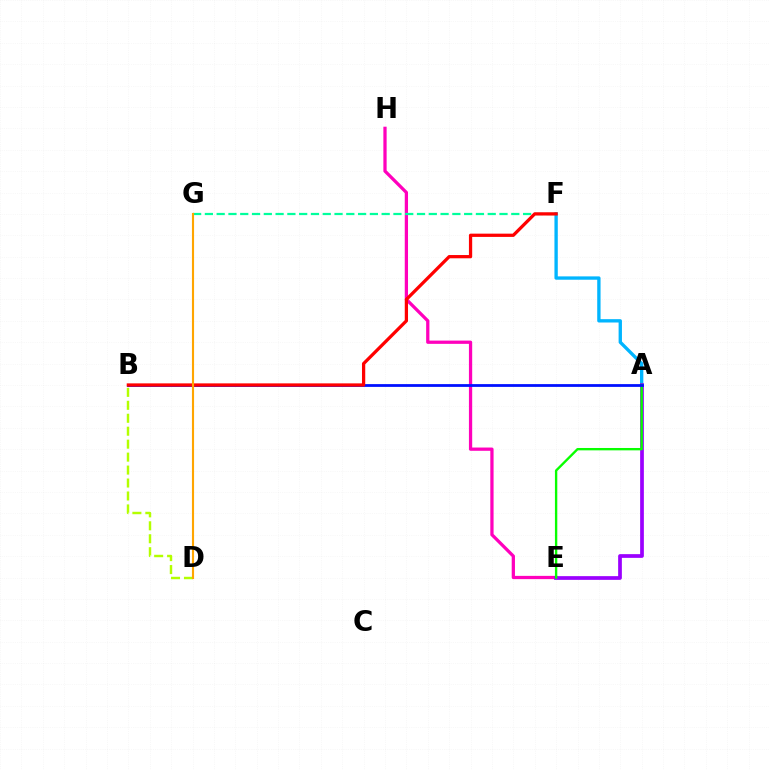{('B', 'D'): [{'color': '#b3ff00', 'line_style': 'dashed', 'thickness': 1.76}], ('E', 'H'): [{'color': '#ff00bd', 'line_style': 'solid', 'thickness': 2.35}], ('A', 'F'): [{'color': '#00b5ff', 'line_style': 'solid', 'thickness': 2.41}], ('A', 'E'): [{'color': '#9b00ff', 'line_style': 'solid', 'thickness': 2.68}, {'color': '#08ff00', 'line_style': 'solid', 'thickness': 1.7}], ('F', 'G'): [{'color': '#00ff9d', 'line_style': 'dashed', 'thickness': 1.6}], ('A', 'B'): [{'color': '#0010ff', 'line_style': 'solid', 'thickness': 2.0}], ('B', 'F'): [{'color': '#ff0000', 'line_style': 'solid', 'thickness': 2.35}], ('D', 'G'): [{'color': '#ffa500', 'line_style': 'solid', 'thickness': 1.53}]}